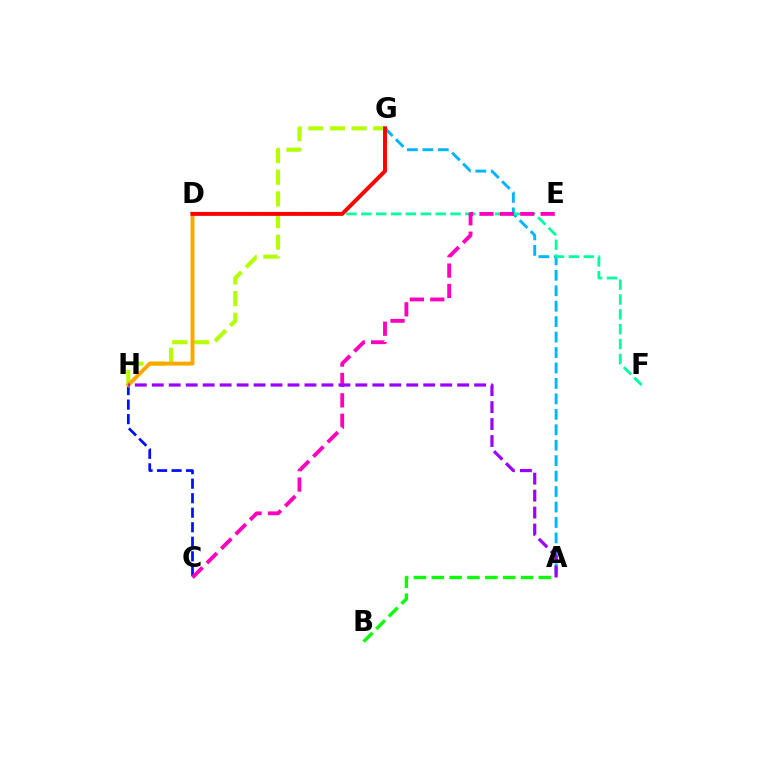{('A', 'G'): [{'color': '#00b5ff', 'line_style': 'dashed', 'thickness': 2.1}], ('C', 'H'): [{'color': '#0010ff', 'line_style': 'dashed', 'thickness': 1.97}], ('G', 'H'): [{'color': '#b3ff00', 'line_style': 'dashed', 'thickness': 2.94}], ('D', 'H'): [{'color': '#ffa500', 'line_style': 'solid', 'thickness': 2.82}], ('D', 'F'): [{'color': '#00ff9d', 'line_style': 'dashed', 'thickness': 2.02}], ('D', 'G'): [{'color': '#ff0000', 'line_style': 'solid', 'thickness': 2.83}], ('C', 'E'): [{'color': '#ff00bd', 'line_style': 'dashed', 'thickness': 2.77}], ('A', 'B'): [{'color': '#08ff00', 'line_style': 'dashed', 'thickness': 2.42}], ('A', 'H'): [{'color': '#9b00ff', 'line_style': 'dashed', 'thickness': 2.3}]}